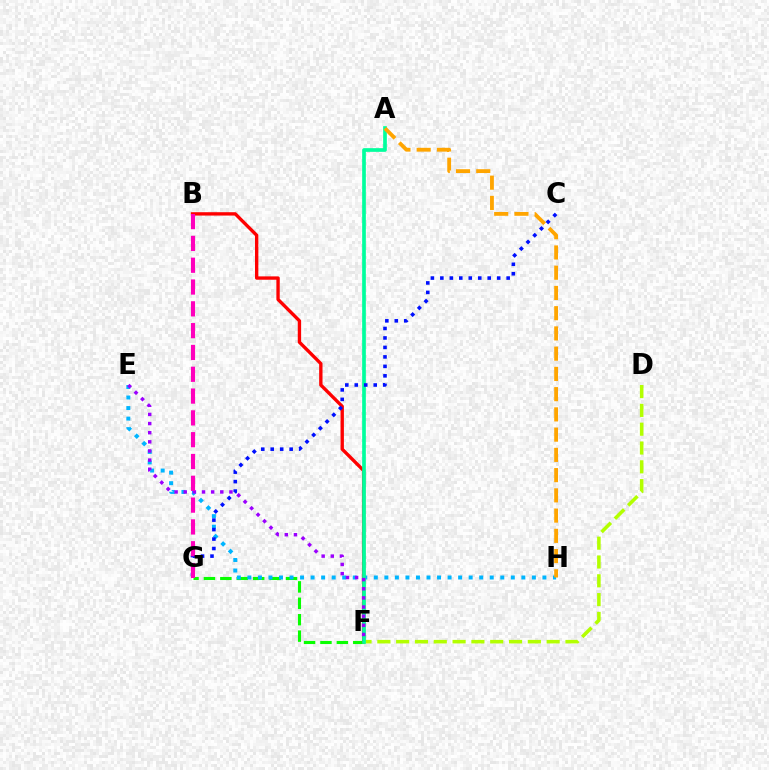{('F', 'G'): [{'color': '#08ff00', 'line_style': 'dashed', 'thickness': 2.23}], ('E', 'H'): [{'color': '#00b5ff', 'line_style': 'dotted', 'thickness': 2.86}], ('B', 'F'): [{'color': '#ff0000', 'line_style': 'solid', 'thickness': 2.42}], ('D', 'F'): [{'color': '#b3ff00', 'line_style': 'dashed', 'thickness': 2.56}], ('A', 'F'): [{'color': '#00ff9d', 'line_style': 'solid', 'thickness': 2.66}], ('C', 'G'): [{'color': '#0010ff', 'line_style': 'dotted', 'thickness': 2.57}], ('E', 'F'): [{'color': '#9b00ff', 'line_style': 'dotted', 'thickness': 2.48}], ('B', 'G'): [{'color': '#ff00bd', 'line_style': 'dashed', 'thickness': 2.96}], ('A', 'H'): [{'color': '#ffa500', 'line_style': 'dashed', 'thickness': 2.75}]}